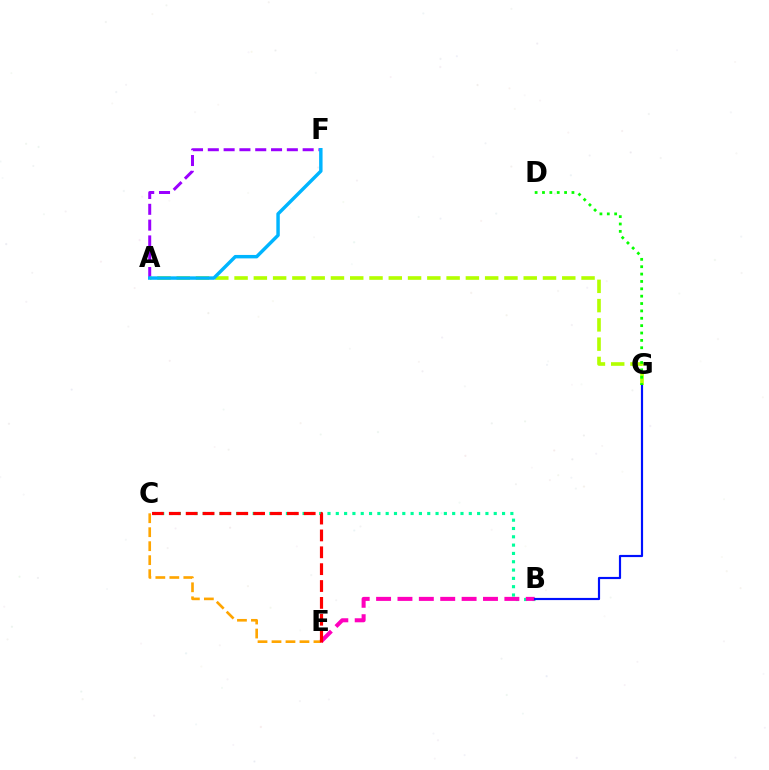{('B', 'C'): [{'color': '#00ff9d', 'line_style': 'dotted', 'thickness': 2.26}], ('B', 'E'): [{'color': '#ff00bd', 'line_style': 'dashed', 'thickness': 2.9}], ('A', 'F'): [{'color': '#9b00ff', 'line_style': 'dashed', 'thickness': 2.15}, {'color': '#00b5ff', 'line_style': 'solid', 'thickness': 2.48}], ('A', 'G'): [{'color': '#b3ff00', 'line_style': 'dashed', 'thickness': 2.62}], ('B', 'G'): [{'color': '#0010ff', 'line_style': 'solid', 'thickness': 1.57}], ('C', 'E'): [{'color': '#ffa500', 'line_style': 'dashed', 'thickness': 1.9}, {'color': '#ff0000', 'line_style': 'dashed', 'thickness': 2.29}], ('D', 'G'): [{'color': '#08ff00', 'line_style': 'dotted', 'thickness': 2.0}]}